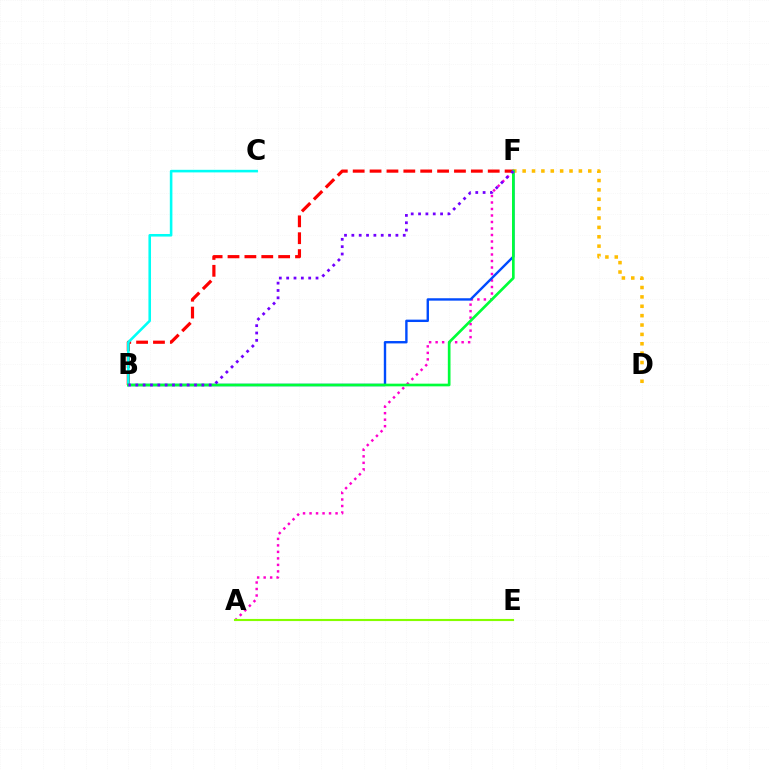{('A', 'F'): [{'color': '#ff00cf', 'line_style': 'dotted', 'thickness': 1.77}], ('D', 'F'): [{'color': '#ffbd00', 'line_style': 'dotted', 'thickness': 2.55}], ('B', 'F'): [{'color': '#ff0000', 'line_style': 'dashed', 'thickness': 2.29}, {'color': '#004bff', 'line_style': 'solid', 'thickness': 1.72}, {'color': '#00ff39', 'line_style': 'solid', 'thickness': 1.93}, {'color': '#7200ff', 'line_style': 'dotted', 'thickness': 1.99}], ('B', 'C'): [{'color': '#00fff6', 'line_style': 'solid', 'thickness': 1.86}], ('A', 'E'): [{'color': '#84ff00', 'line_style': 'solid', 'thickness': 1.53}]}